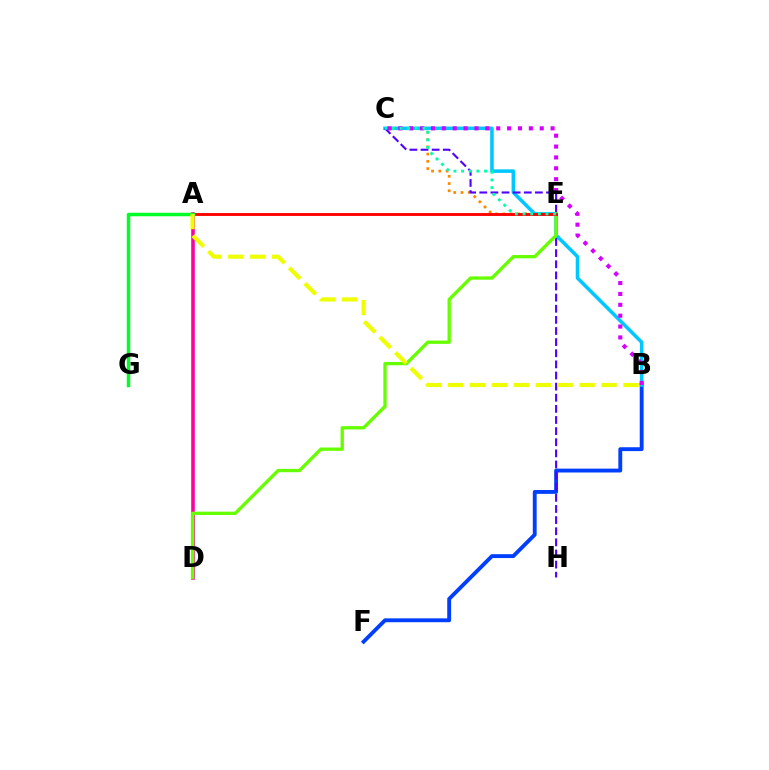{('A', 'D'): [{'color': '#ff00a0', 'line_style': 'solid', 'thickness': 2.58}], ('C', 'E'): [{'color': '#ff8800', 'line_style': 'dotted', 'thickness': 1.97}, {'color': '#00ffaf', 'line_style': 'dotted', 'thickness': 2.08}], ('B', 'F'): [{'color': '#003fff', 'line_style': 'solid', 'thickness': 2.78}], ('B', 'C'): [{'color': '#00c7ff', 'line_style': 'solid', 'thickness': 2.55}, {'color': '#d600ff', 'line_style': 'dotted', 'thickness': 2.95}], ('C', 'H'): [{'color': '#4f00ff', 'line_style': 'dashed', 'thickness': 1.51}], ('D', 'E'): [{'color': '#66ff00', 'line_style': 'solid', 'thickness': 2.39}], ('A', 'E'): [{'color': '#ff0000', 'line_style': 'solid', 'thickness': 2.07}], ('A', 'G'): [{'color': '#00ff27', 'line_style': 'solid', 'thickness': 2.5}], ('A', 'B'): [{'color': '#eeff00', 'line_style': 'dashed', 'thickness': 2.98}]}